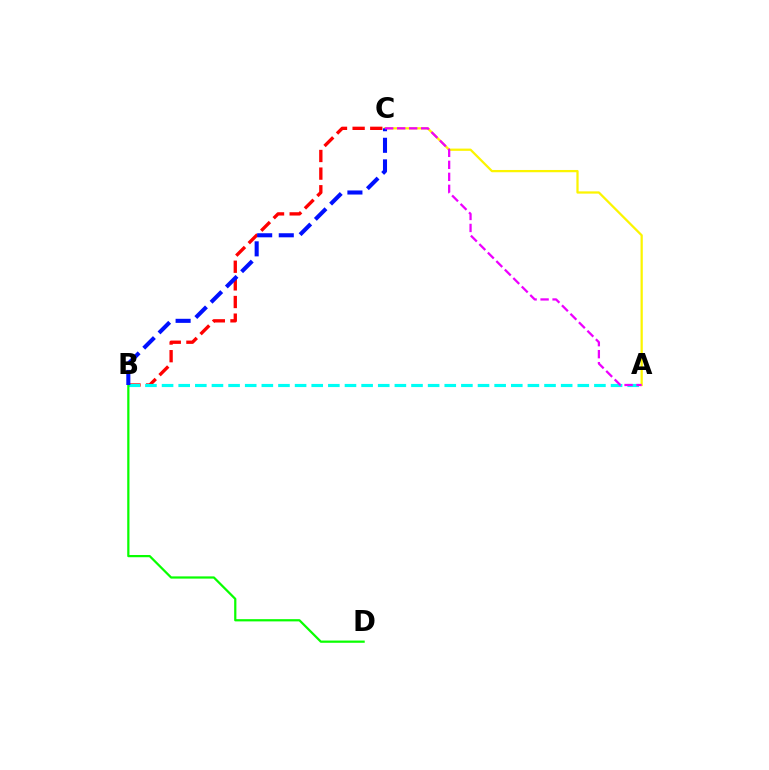{('B', 'C'): [{'color': '#ff0000', 'line_style': 'dashed', 'thickness': 2.4}, {'color': '#0010ff', 'line_style': 'dashed', 'thickness': 2.93}], ('A', 'B'): [{'color': '#00fff6', 'line_style': 'dashed', 'thickness': 2.26}], ('B', 'D'): [{'color': '#08ff00', 'line_style': 'solid', 'thickness': 1.6}], ('A', 'C'): [{'color': '#fcf500', 'line_style': 'solid', 'thickness': 1.62}, {'color': '#ee00ff', 'line_style': 'dashed', 'thickness': 1.63}]}